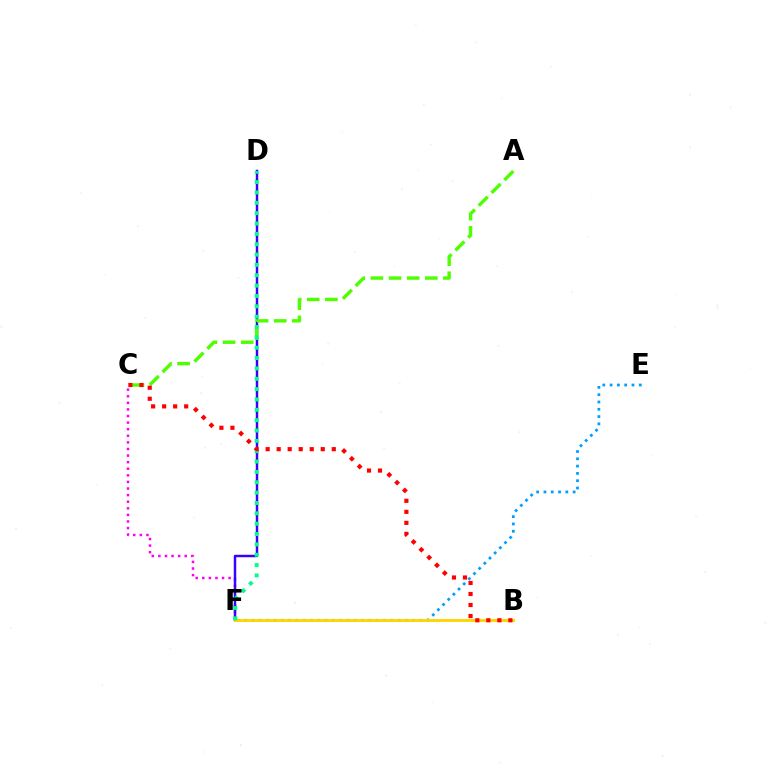{('C', 'F'): [{'color': '#ff00ed', 'line_style': 'dotted', 'thickness': 1.79}], ('D', 'F'): [{'color': '#3700ff', 'line_style': 'solid', 'thickness': 1.77}, {'color': '#00ff86', 'line_style': 'dotted', 'thickness': 2.81}], ('A', 'C'): [{'color': '#4fff00', 'line_style': 'dashed', 'thickness': 2.46}], ('E', 'F'): [{'color': '#009eff', 'line_style': 'dotted', 'thickness': 1.98}], ('B', 'F'): [{'color': '#ffd500', 'line_style': 'solid', 'thickness': 2.06}], ('B', 'C'): [{'color': '#ff0000', 'line_style': 'dotted', 'thickness': 2.99}]}